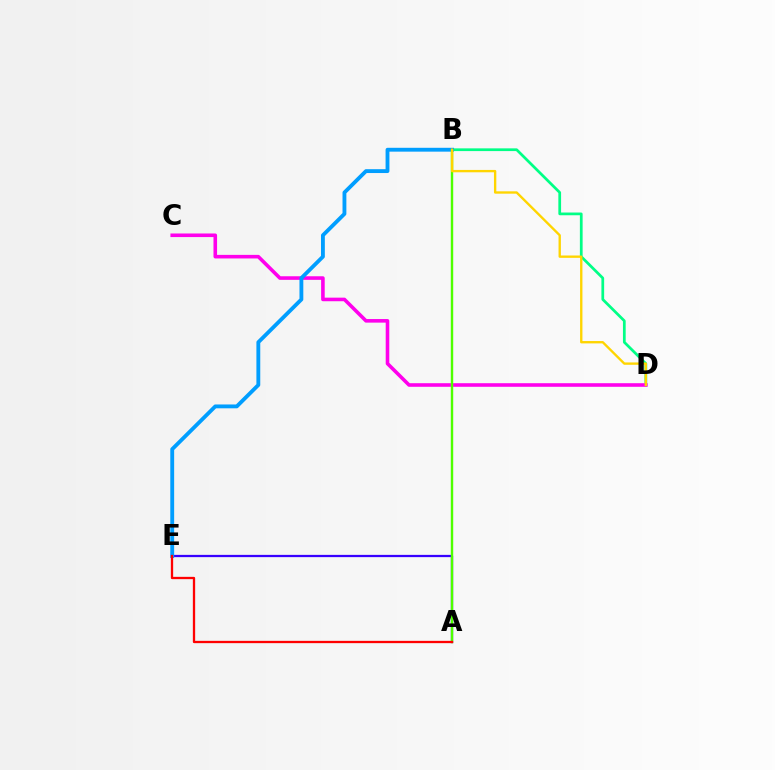{('B', 'D'): [{'color': '#00ff86', 'line_style': 'solid', 'thickness': 1.97}, {'color': '#ffd500', 'line_style': 'solid', 'thickness': 1.7}], ('A', 'E'): [{'color': '#3700ff', 'line_style': 'solid', 'thickness': 1.63}, {'color': '#ff0000', 'line_style': 'solid', 'thickness': 1.65}], ('C', 'D'): [{'color': '#ff00ed', 'line_style': 'solid', 'thickness': 2.58}], ('B', 'E'): [{'color': '#009eff', 'line_style': 'solid', 'thickness': 2.77}], ('A', 'B'): [{'color': '#4fff00', 'line_style': 'solid', 'thickness': 1.73}]}